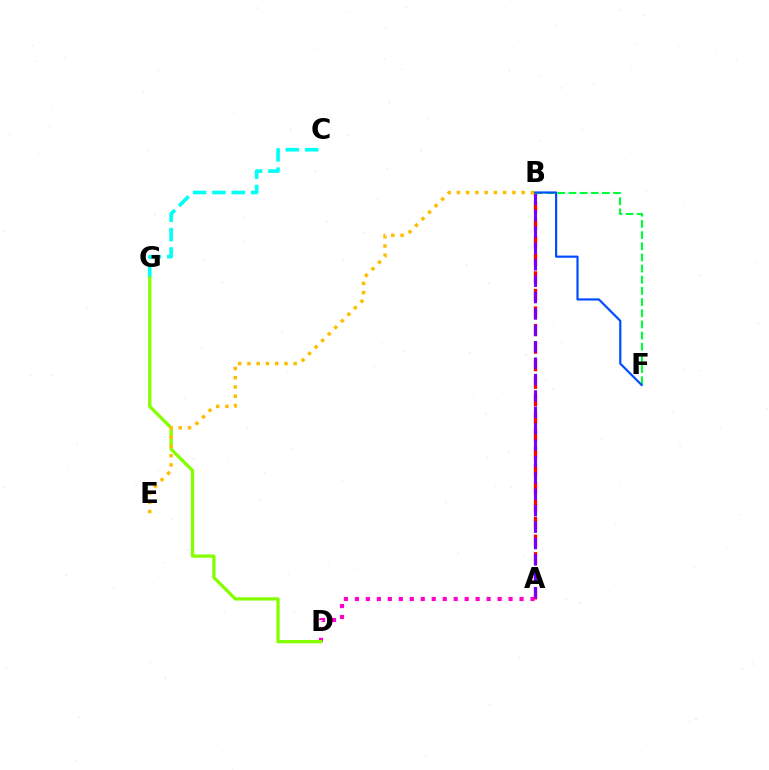{('A', 'B'): [{'color': '#ff0000', 'line_style': 'dashed', 'thickness': 2.38}, {'color': '#7200ff', 'line_style': 'dashed', 'thickness': 2.23}], ('C', 'G'): [{'color': '#00fff6', 'line_style': 'dashed', 'thickness': 2.63}], ('A', 'D'): [{'color': '#ff00cf', 'line_style': 'dotted', 'thickness': 2.98}], ('B', 'F'): [{'color': '#00ff39', 'line_style': 'dashed', 'thickness': 1.52}, {'color': '#004bff', 'line_style': 'solid', 'thickness': 1.56}], ('D', 'G'): [{'color': '#84ff00', 'line_style': 'solid', 'thickness': 2.35}], ('B', 'E'): [{'color': '#ffbd00', 'line_style': 'dotted', 'thickness': 2.51}]}